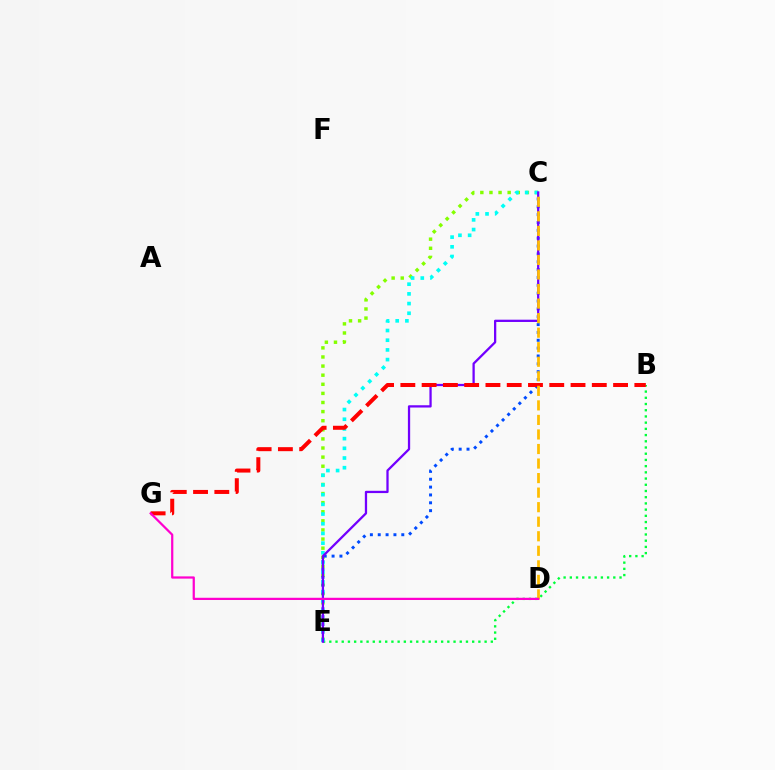{('B', 'E'): [{'color': '#00ff39', 'line_style': 'dotted', 'thickness': 1.69}], ('C', 'E'): [{'color': '#84ff00', 'line_style': 'dotted', 'thickness': 2.47}, {'color': '#004bff', 'line_style': 'dotted', 'thickness': 2.13}, {'color': '#00fff6', 'line_style': 'dotted', 'thickness': 2.63}, {'color': '#7200ff', 'line_style': 'solid', 'thickness': 1.64}], ('B', 'G'): [{'color': '#ff0000', 'line_style': 'dashed', 'thickness': 2.89}], ('C', 'D'): [{'color': '#ffbd00', 'line_style': 'dashed', 'thickness': 1.98}], ('D', 'G'): [{'color': '#ff00cf', 'line_style': 'solid', 'thickness': 1.61}]}